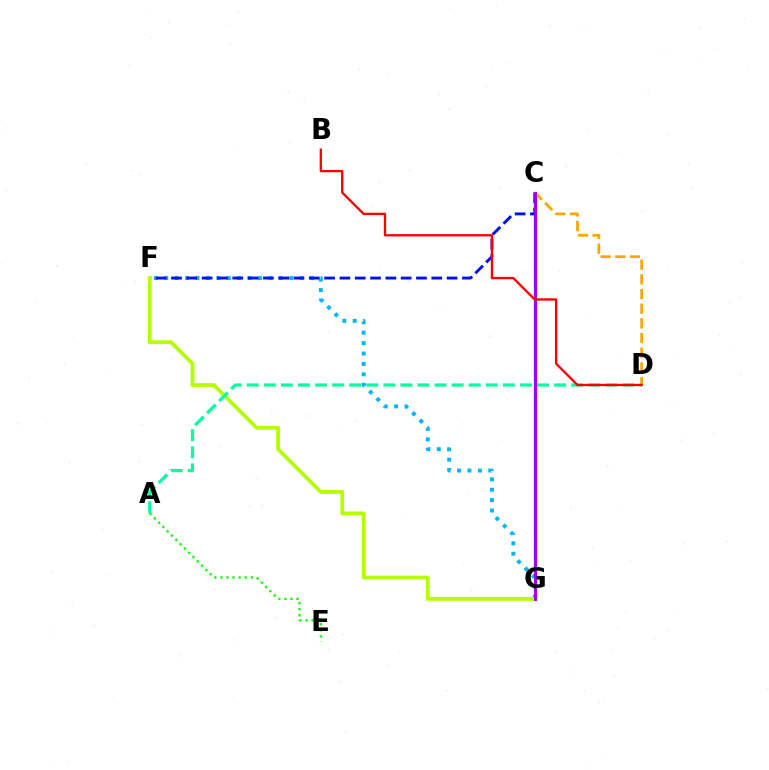{('C', 'G'): [{'color': '#ff00bd', 'line_style': 'solid', 'thickness': 2.33}, {'color': '#9b00ff', 'line_style': 'solid', 'thickness': 2.01}], ('F', 'G'): [{'color': '#00b5ff', 'line_style': 'dotted', 'thickness': 2.83}, {'color': '#b3ff00', 'line_style': 'solid', 'thickness': 2.73}], ('C', 'F'): [{'color': '#0010ff', 'line_style': 'dashed', 'thickness': 2.08}], ('C', 'D'): [{'color': '#ffa500', 'line_style': 'dashed', 'thickness': 1.99}], ('A', 'D'): [{'color': '#00ff9d', 'line_style': 'dashed', 'thickness': 2.32}], ('B', 'D'): [{'color': '#ff0000', 'line_style': 'solid', 'thickness': 1.68}], ('A', 'E'): [{'color': '#08ff00', 'line_style': 'dotted', 'thickness': 1.65}]}